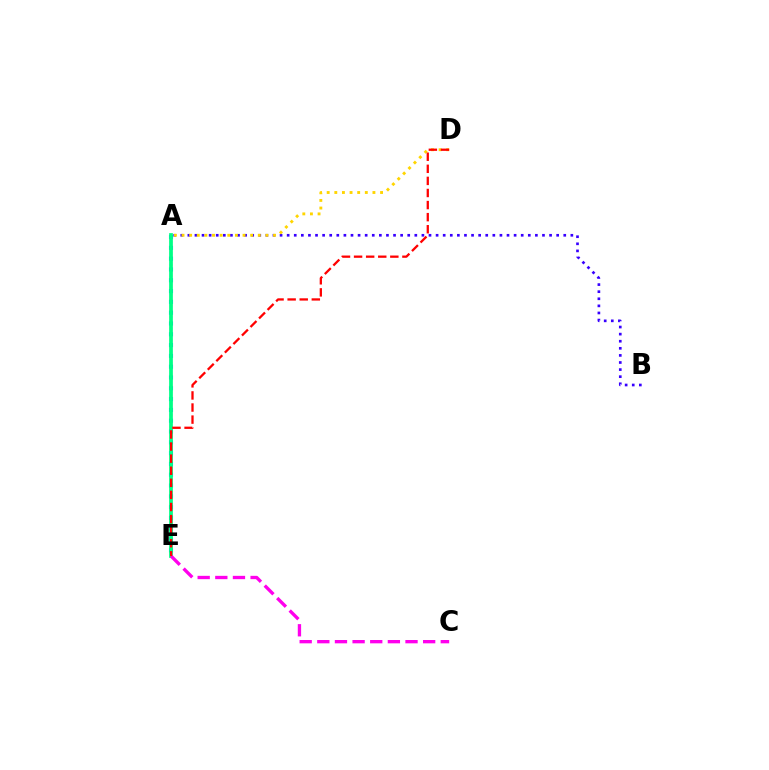{('A', 'E'): [{'color': '#009eff', 'line_style': 'dotted', 'thickness': 2.94}, {'color': '#4fff00', 'line_style': 'dotted', 'thickness': 1.57}, {'color': '#00ff86', 'line_style': 'solid', 'thickness': 2.69}], ('A', 'B'): [{'color': '#3700ff', 'line_style': 'dotted', 'thickness': 1.93}], ('A', 'D'): [{'color': '#ffd500', 'line_style': 'dotted', 'thickness': 2.07}], ('C', 'E'): [{'color': '#ff00ed', 'line_style': 'dashed', 'thickness': 2.4}], ('D', 'E'): [{'color': '#ff0000', 'line_style': 'dashed', 'thickness': 1.64}]}